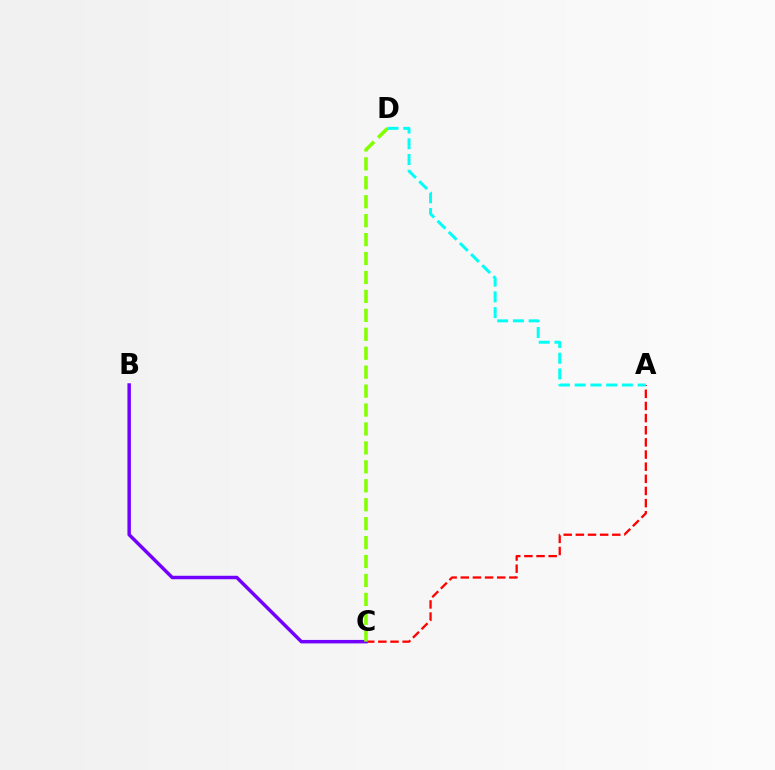{('A', 'C'): [{'color': '#ff0000', 'line_style': 'dashed', 'thickness': 1.65}], ('B', 'C'): [{'color': '#7200ff', 'line_style': 'solid', 'thickness': 2.49}], ('C', 'D'): [{'color': '#84ff00', 'line_style': 'dashed', 'thickness': 2.57}], ('A', 'D'): [{'color': '#00fff6', 'line_style': 'dashed', 'thickness': 2.14}]}